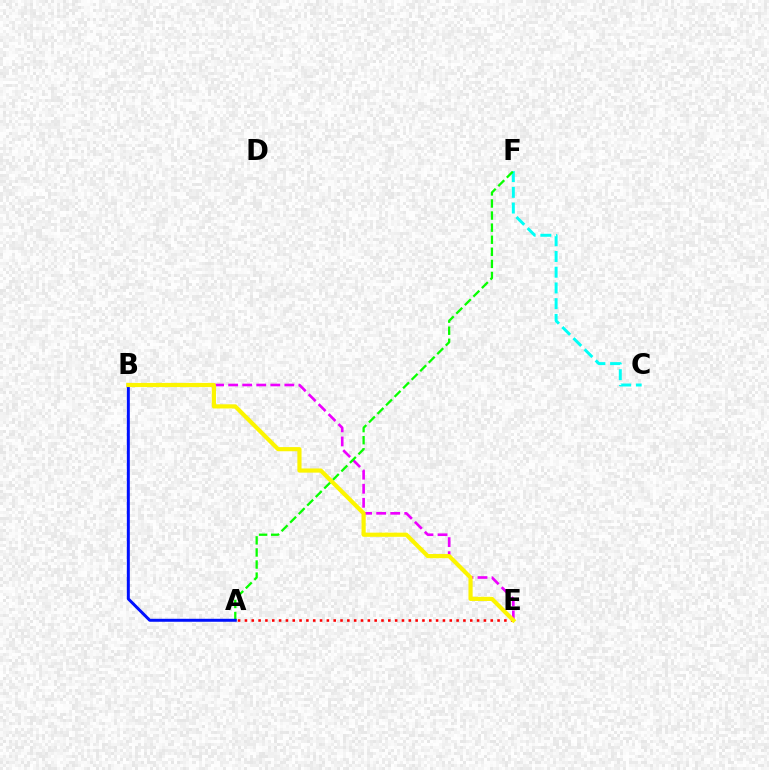{('C', 'F'): [{'color': '#00fff6', 'line_style': 'dashed', 'thickness': 2.14}], ('B', 'E'): [{'color': '#ee00ff', 'line_style': 'dashed', 'thickness': 1.91}, {'color': '#fcf500', 'line_style': 'solid', 'thickness': 3.0}], ('A', 'E'): [{'color': '#ff0000', 'line_style': 'dotted', 'thickness': 1.86}], ('A', 'F'): [{'color': '#08ff00', 'line_style': 'dashed', 'thickness': 1.64}], ('A', 'B'): [{'color': '#0010ff', 'line_style': 'solid', 'thickness': 2.14}]}